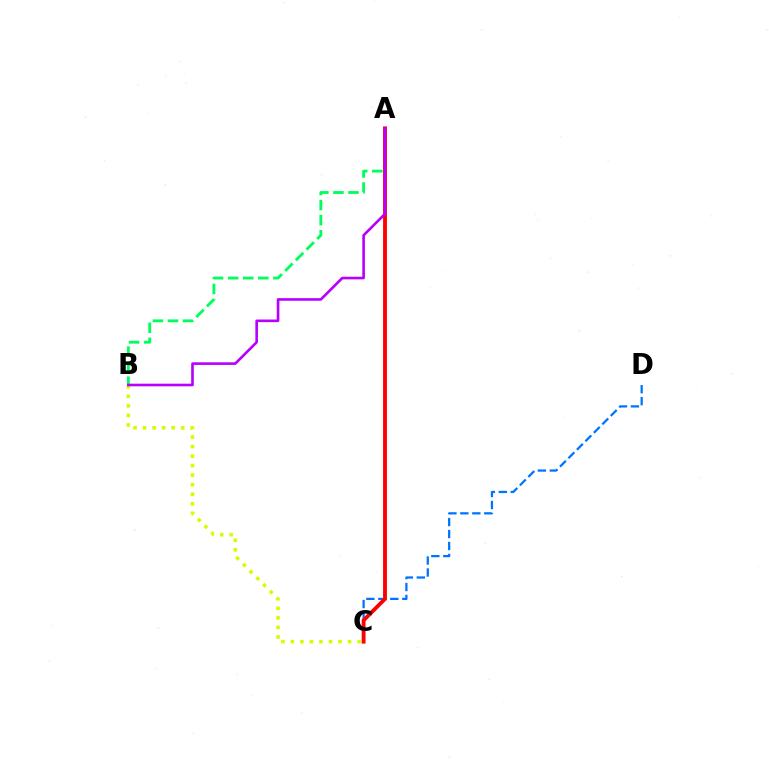{('C', 'D'): [{'color': '#0074ff', 'line_style': 'dashed', 'thickness': 1.63}], ('B', 'C'): [{'color': '#d1ff00', 'line_style': 'dotted', 'thickness': 2.59}], ('A', 'B'): [{'color': '#00ff5c', 'line_style': 'dashed', 'thickness': 2.05}, {'color': '#b900ff', 'line_style': 'solid', 'thickness': 1.9}], ('A', 'C'): [{'color': '#ff0000', 'line_style': 'solid', 'thickness': 2.76}]}